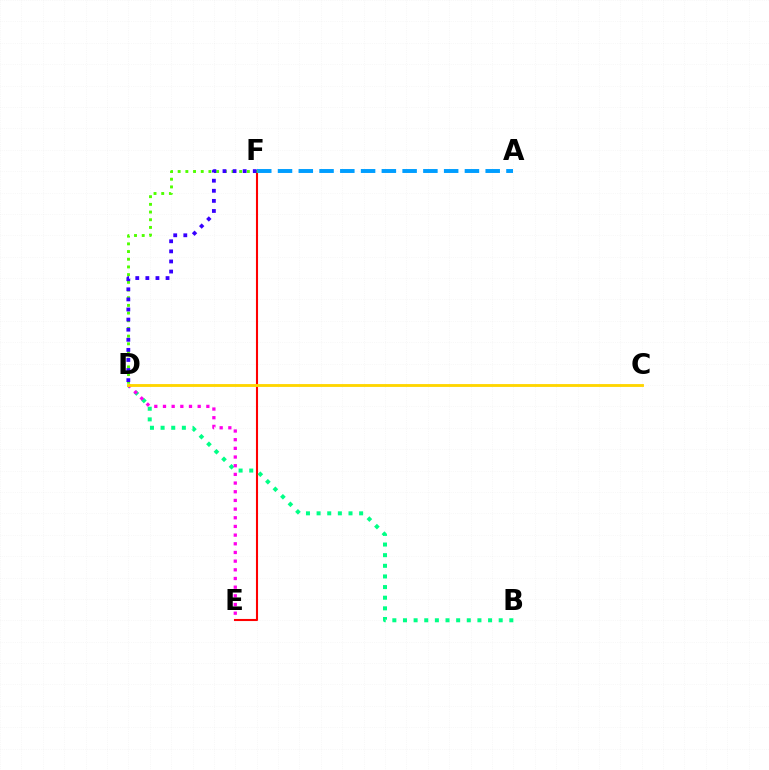{('E', 'F'): [{'color': '#ff0000', 'line_style': 'solid', 'thickness': 1.51}], ('B', 'D'): [{'color': '#00ff86', 'line_style': 'dotted', 'thickness': 2.89}], ('A', 'F'): [{'color': '#009eff', 'line_style': 'dashed', 'thickness': 2.82}], ('D', 'E'): [{'color': '#ff00ed', 'line_style': 'dotted', 'thickness': 2.36}], ('C', 'D'): [{'color': '#ffd500', 'line_style': 'solid', 'thickness': 2.05}], ('D', 'F'): [{'color': '#4fff00', 'line_style': 'dotted', 'thickness': 2.09}, {'color': '#3700ff', 'line_style': 'dotted', 'thickness': 2.74}]}